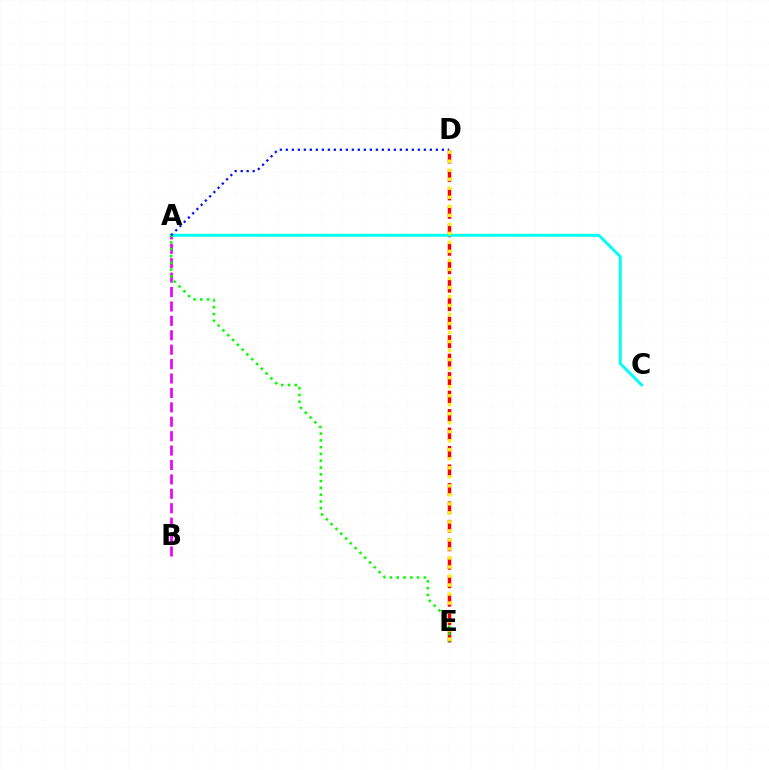{('D', 'E'): [{'color': '#ff0000', 'line_style': 'dashed', 'thickness': 2.51}, {'color': '#fcf500', 'line_style': 'dotted', 'thickness': 2.45}], ('A', 'B'): [{'color': '#ee00ff', 'line_style': 'dashed', 'thickness': 1.96}], ('A', 'C'): [{'color': '#00fff6', 'line_style': 'solid', 'thickness': 2.11}], ('A', 'E'): [{'color': '#08ff00', 'line_style': 'dotted', 'thickness': 1.84}], ('A', 'D'): [{'color': '#0010ff', 'line_style': 'dotted', 'thickness': 1.63}]}